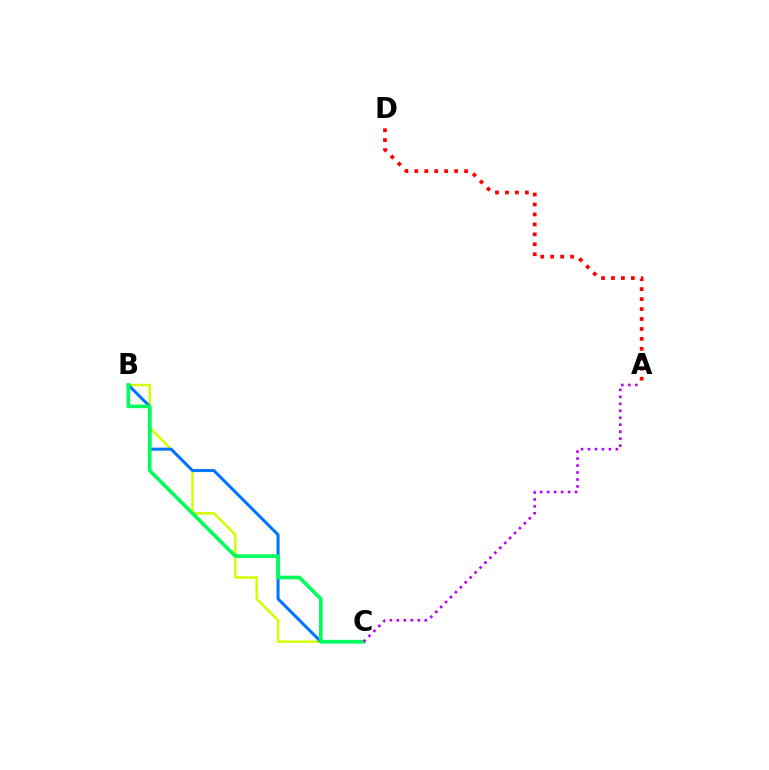{('B', 'C'): [{'color': '#d1ff00', 'line_style': 'solid', 'thickness': 1.78}, {'color': '#0074ff', 'line_style': 'solid', 'thickness': 2.17}, {'color': '#00ff5c', 'line_style': 'solid', 'thickness': 2.61}], ('A', 'D'): [{'color': '#ff0000', 'line_style': 'dotted', 'thickness': 2.7}], ('A', 'C'): [{'color': '#b900ff', 'line_style': 'dotted', 'thickness': 1.89}]}